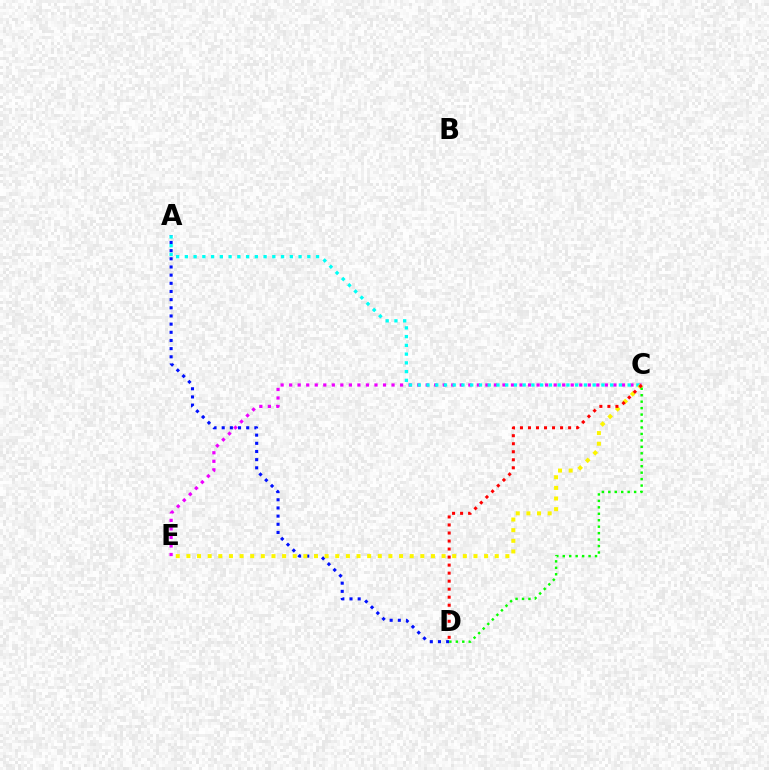{('C', 'E'): [{'color': '#ee00ff', 'line_style': 'dotted', 'thickness': 2.32}, {'color': '#fcf500', 'line_style': 'dotted', 'thickness': 2.89}], ('A', 'D'): [{'color': '#0010ff', 'line_style': 'dotted', 'thickness': 2.22}], ('A', 'C'): [{'color': '#00fff6', 'line_style': 'dotted', 'thickness': 2.38}], ('C', 'D'): [{'color': '#08ff00', 'line_style': 'dotted', 'thickness': 1.75}, {'color': '#ff0000', 'line_style': 'dotted', 'thickness': 2.18}]}